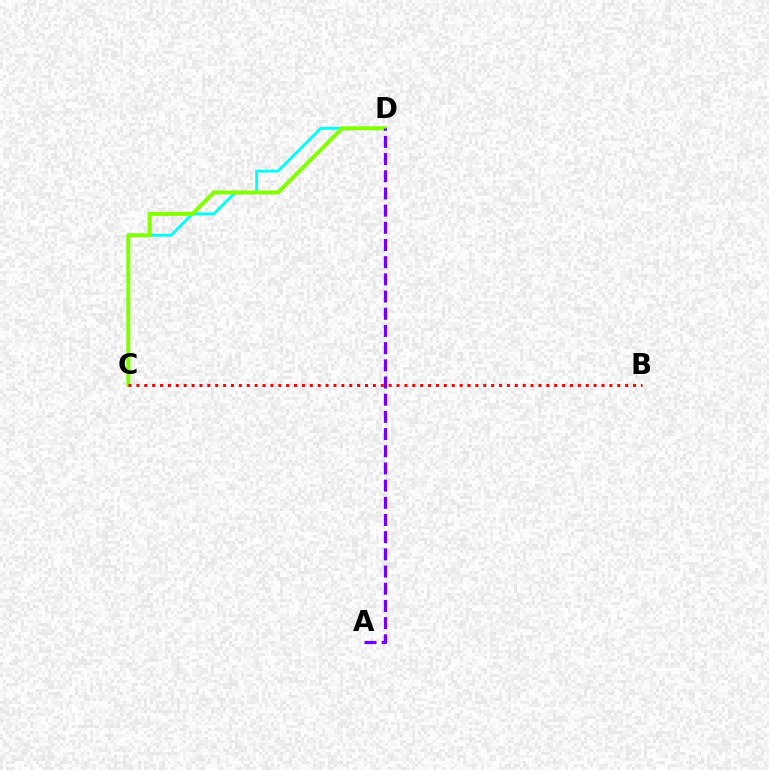{('C', 'D'): [{'color': '#00fff6', 'line_style': 'solid', 'thickness': 2.08}, {'color': '#84ff00', 'line_style': 'solid', 'thickness': 2.86}], ('A', 'D'): [{'color': '#7200ff', 'line_style': 'dashed', 'thickness': 2.33}], ('B', 'C'): [{'color': '#ff0000', 'line_style': 'dotted', 'thickness': 2.14}]}